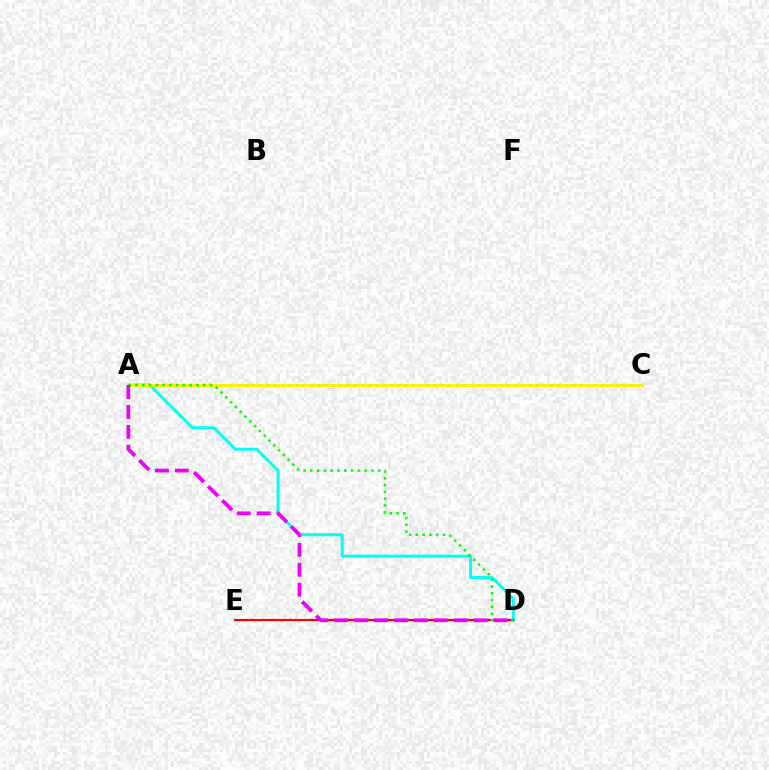{('A', 'D'): [{'color': '#00fff6', 'line_style': 'solid', 'thickness': 2.12}, {'color': '#08ff00', 'line_style': 'dotted', 'thickness': 1.84}, {'color': '#ee00ff', 'line_style': 'dashed', 'thickness': 2.71}], ('A', 'C'): [{'color': '#0010ff', 'line_style': 'dotted', 'thickness': 1.98}, {'color': '#fcf500', 'line_style': 'solid', 'thickness': 2.06}], ('D', 'E'): [{'color': '#ff0000', 'line_style': 'solid', 'thickness': 1.57}]}